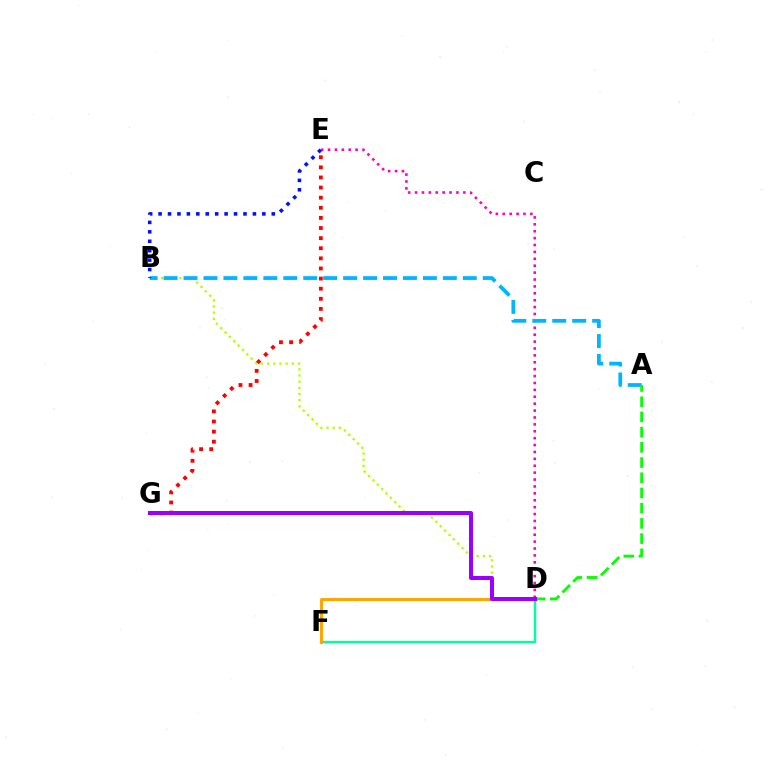{('D', 'F'): [{'color': '#00ff9d', 'line_style': 'solid', 'thickness': 1.71}, {'color': '#ffa500', 'line_style': 'solid', 'thickness': 2.14}], ('B', 'D'): [{'color': '#b3ff00', 'line_style': 'dotted', 'thickness': 1.68}], ('D', 'E'): [{'color': '#ff00bd', 'line_style': 'dotted', 'thickness': 1.87}], ('A', 'B'): [{'color': '#00b5ff', 'line_style': 'dashed', 'thickness': 2.71}], ('B', 'E'): [{'color': '#0010ff', 'line_style': 'dotted', 'thickness': 2.56}], ('E', 'G'): [{'color': '#ff0000', 'line_style': 'dotted', 'thickness': 2.75}], ('A', 'D'): [{'color': '#08ff00', 'line_style': 'dashed', 'thickness': 2.07}], ('D', 'G'): [{'color': '#9b00ff', 'line_style': 'solid', 'thickness': 2.88}]}